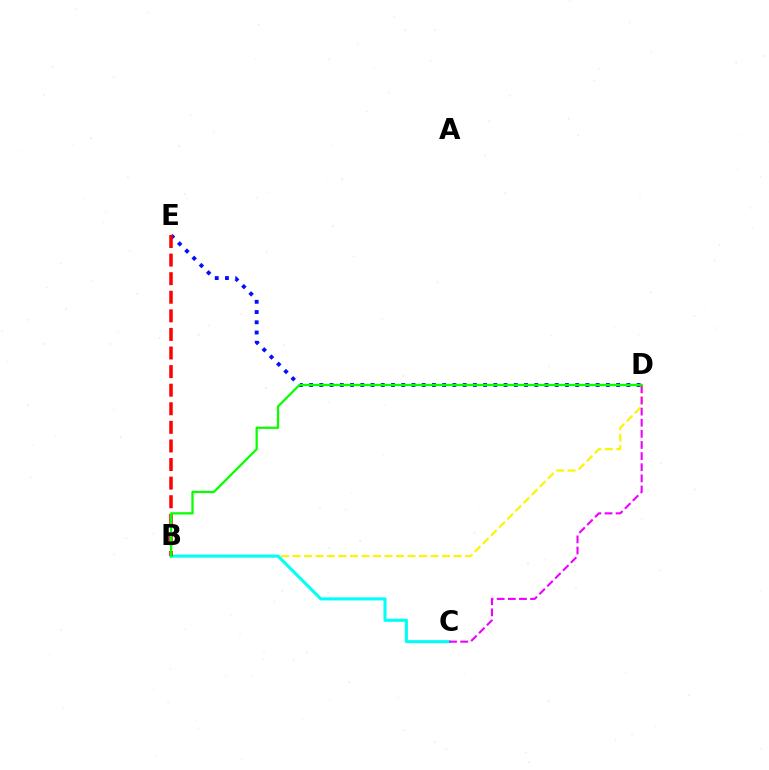{('D', 'E'): [{'color': '#0010ff', 'line_style': 'dotted', 'thickness': 2.78}], ('B', 'D'): [{'color': '#fcf500', 'line_style': 'dashed', 'thickness': 1.56}, {'color': '#08ff00', 'line_style': 'solid', 'thickness': 1.64}], ('B', 'C'): [{'color': '#00fff6', 'line_style': 'solid', 'thickness': 2.22}], ('B', 'E'): [{'color': '#ff0000', 'line_style': 'dashed', 'thickness': 2.53}], ('C', 'D'): [{'color': '#ee00ff', 'line_style': 'dashed', 'thickness': 1.51}]}